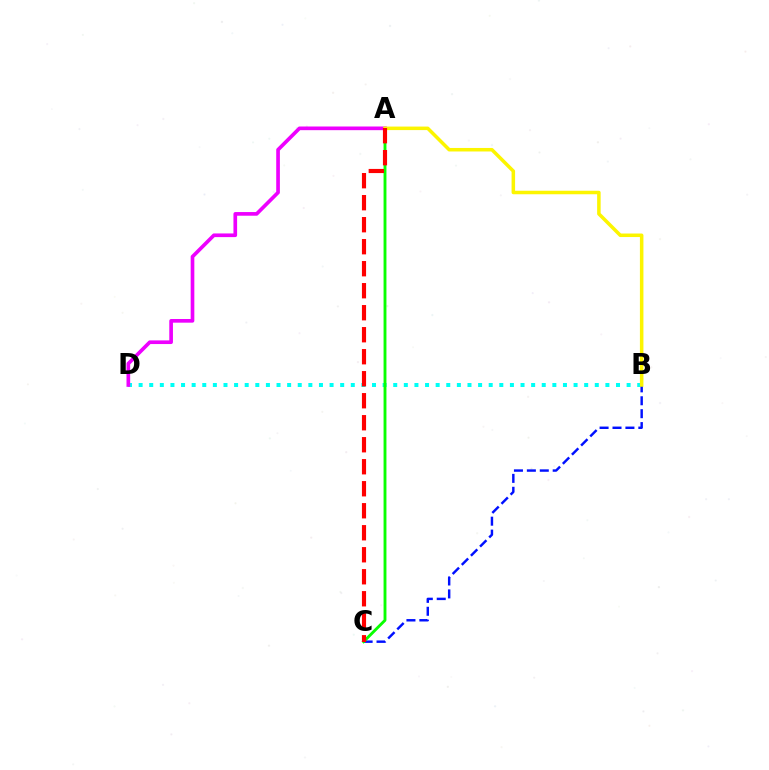{('B', 'D'): [{'color': '#00fff6', 'line_style': 'dotted', 'thickness': 2.88}], ('B', 'C'): [{'color': '#0010ff', 'line_style': 'dashed', 'thickness': 1.76}], ('A', 'C'): [{'color': '#08ff00', 'line_style': 'solid', 'thickness': 2.07}, {'color': '#ff0000', 'line_style': 'dashed', 'thickness': 2.99}], ('A', 'D'): [{'color': '#ee00ff', 'line_style': 'solid', 'thickness': 2.64}], ('A', 'B'): [{'color': '#fcf500', 'line_style': 'solid', 'thickness': 2.53}]}